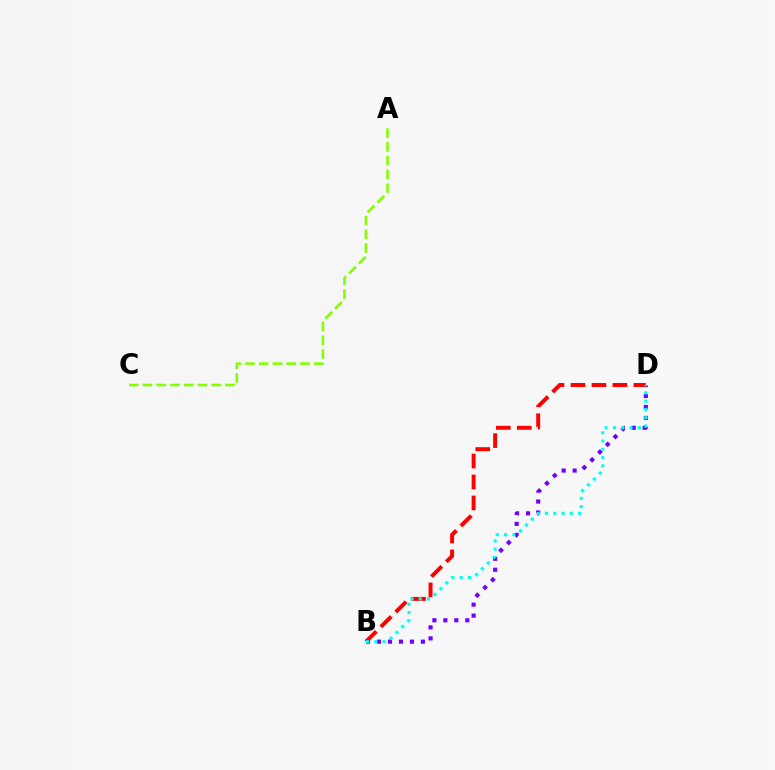{('B', 'D'): [{'color': '#7200ff', 'line_style': 'dotted', 'thickness': 2.98}, {'color': '#ff0000', 'line_style': 'dashed', 'thickness': 2.85}, {'color': '#00fff6', 'line_style': 'dotted', 'thickness': 2.25}], ('A', 'C'): [{'color': '#84ff00', 'line_style': 'dashed', 'thickness': 1.87}]}